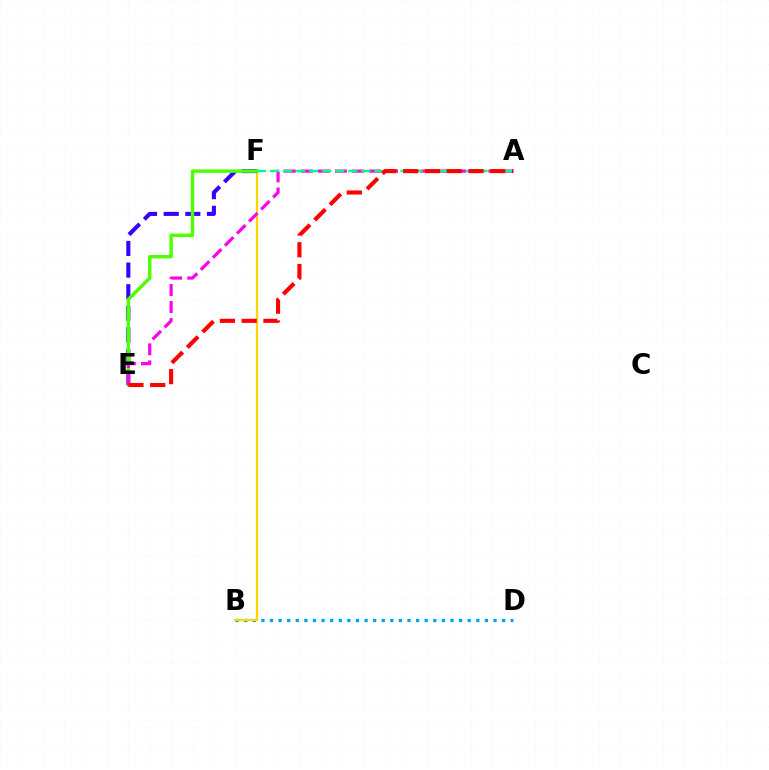{('B', 'D'): [{'color': '#009eff', 'line_style': 'dotted', 'thickness': 2.34}], ('B', 'F'): [{'color': '#ffd500', 'line_style': 'solid', 'thickness': 1.66}], ('E', 'F'): [{'color': '#3700ff', 'line_style': 'dashed', 'thickness': 2.94}, {'color': '#4fff00', 'line_style': 'solid', 'thickness': 2.47}], ('A', 'E'): [{'color': '#ff00ed', 'line_style': 'dashed', 'thickness': 2.32}, {'color': '#ff0000', 'line_style': 'dashed', 'thickness': 2.96}], ('A', 'F'): [{'color': '#00ff86', 'line_style': 'dashed', 'thickness': 1.77}]}